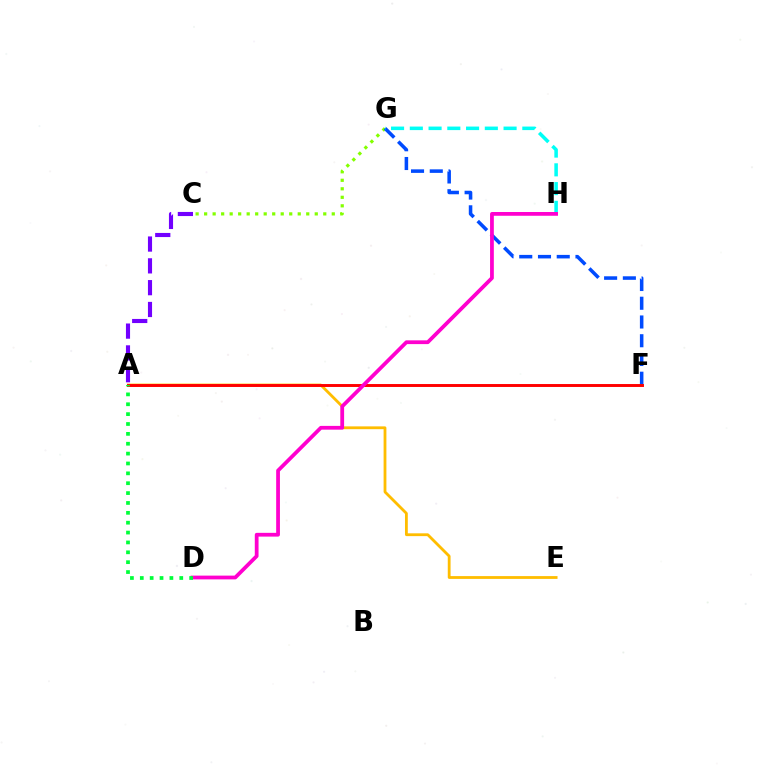{('C', 'G'): [{'color': '#84ff00', 'line_style': 'dotted', 'thickness': 2.31}], ('A', 'E'): [{'color': '#ffbd00', 'line_style': 'solid', 'thickness': 2.02}], ('F', 'G'): [{'color': '#004bff', 'line_style': 'dashed', 'thickness': 2.55}], ('G', 'H'): [{'color': '#00fff6', 'line_style': 'dashed', 'thickness': 2.55}], ('A', 'F'): [{'color': '#ff0000', 'line_style': 'solid', 'thickness': 2.11}], ('D', 'H'): [{'color': '#ff00cf', 'line_style': 'solid', 'thickness': 2.71}], ('A', 'D'): [{'color': '#00ff39', 'line_style': 'dotted', 'thickness': 2.68}], ('A', 'C'): [{'color': '#7200ff', 'line_style': 'dashed', 'thickness': 2.96}]}